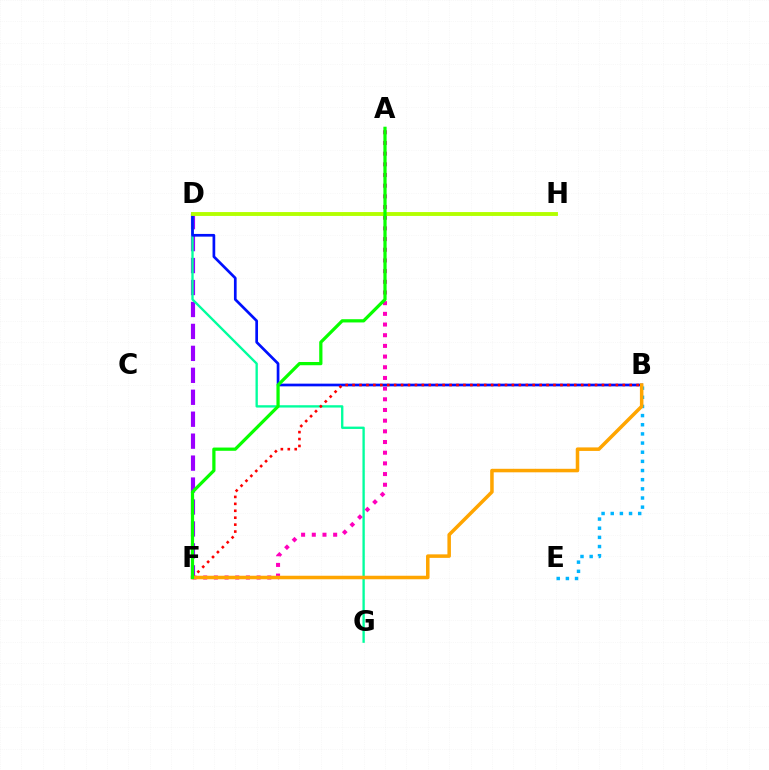{('D', 'F'): [{'color': '#9b00ff', 'line_style': 'dashed', 'thickness': 2.98}], ('D', 'G'): [{'color': '#00ff9d', 'line_style': 'solid', 'thickness': 1.69}], ('A', 'F'): [{'color': '#ff00bd', 'line_style': 'dotted', 'thickness': 2.9}, {'color': '#08ff00', 'line_style': 'solid', 'thickness': 2.33}], ('B', 'D'): [{'color': '#0010ff', 'line_style': 'solid', 'thickness': 1.94}], ('B', 'E'): [{'color': '#00b5ff', 'line_style': 'dotted', 'thickness': 2.49}], ('D', 'H'): [{'color': '#b3ff00', 'line_style': 'solid', 'thickness': 2.79}], ('B', 'F'): [{'color': '#ff0000', 'line_style': 'dotted', 'thickness': 1.88}, {'color': '#ffa500', 'line_style': 'solid', 'thickness': 2.53}]}